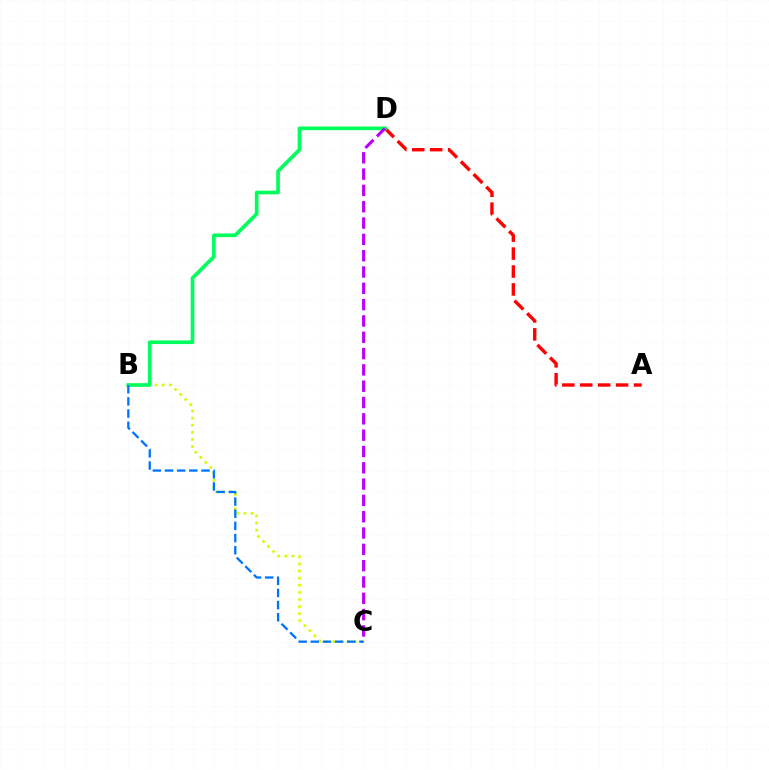{('A', 'D'): [{'color': '#ff0000', 'line_style': 'dashed', 'thickness': 2.44}], ('B', 'C'): [{'color': '#d1ff00', 'line_style': 'dotted', 'thickness': 1.93}, {'color': '#0074ff', 'line_style': 'dashed', 'thickness': 1.65}], ('B', 'D'): [{'color': '#00ff5c', 'line_style': 'solid', 'thickness': 2.65}], ('C', 'D'): [{'color': '#b900ff', 'line_style': 'dashed', 'thickness': 2.22}]}